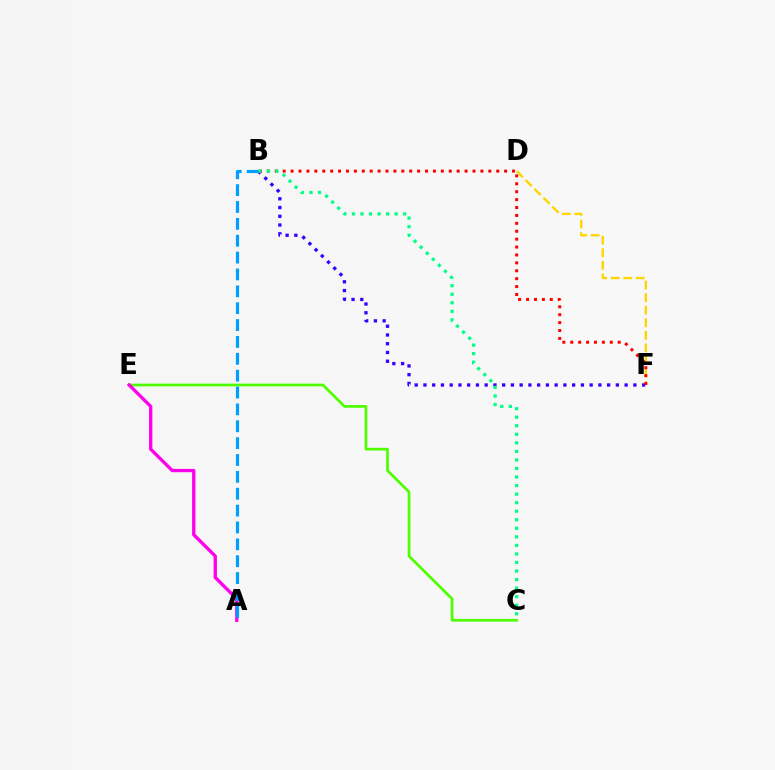{('D', 'F'): [{'color': '#ffd500', 'line_style': 'dashed', 'thickness': 1.71}], ('B', 'F'): [{'color': '#3700ff', 'line_style': 'dotted', 'thickness': 2.38}, {'color': '#ff0000', 'line_style': 'dotted', 'thickness': 2.15}], ('C', 'E'): [{'color': '#4fff00', 'line_style': 'solid', 'thickness': 1.96}], ('B', 'C'): [{'color': '#00ff86', 'line_style': 'dotted', 'thickness': 2.32}], ('A', 'E'): [{'color': '#ff00ed', 'line_style': 'solid', 'thickness': 2.39}], ('A', 'B'): [{'color': '#009eff', 'line_style': 'dashed', 'thickness': 2.29}]}